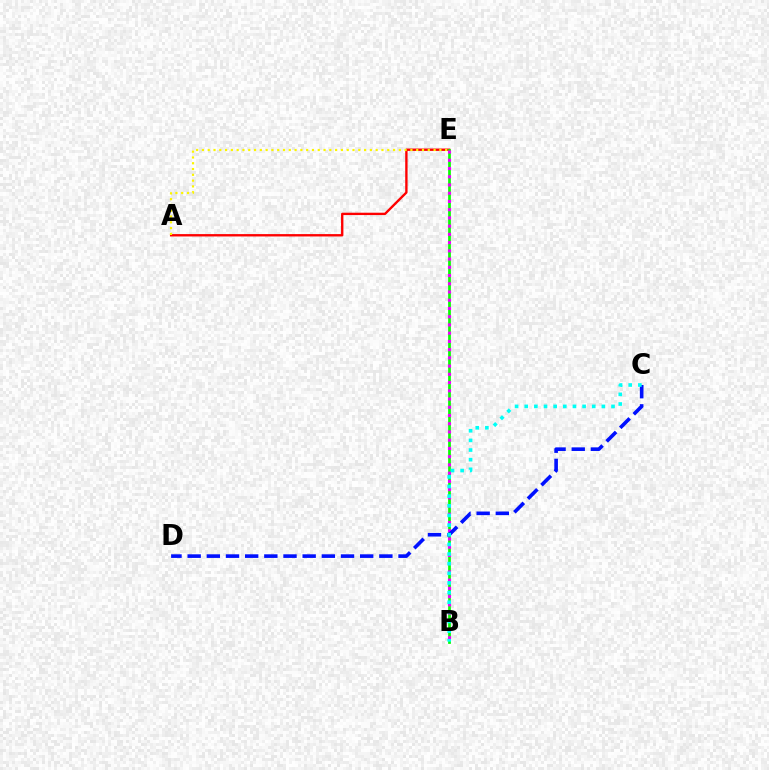{('A', 'E'): [{'color': '#ff0000', 'line_style': 'solid', 'thickness': 1.7}, {'color': '#fcf500', 'line_style': 'dotted', 'thickness': 1.57}], ('B', 'E'): [{'color': '#08ff00', 'line_style': 'solid', 'thickness': 1.96}, {'color': '#ee00ff', 'line_style': 'dotted', 'thickness': 2.24}], ('C', 'D'): [{'color': '#0010ff', 'line_style': 'dashed', 'thickness': 2.6}], ('B', 'C'): [{'color': '#00fff6', 'line_style': 'dotted', 'thickness': 2.62}]}